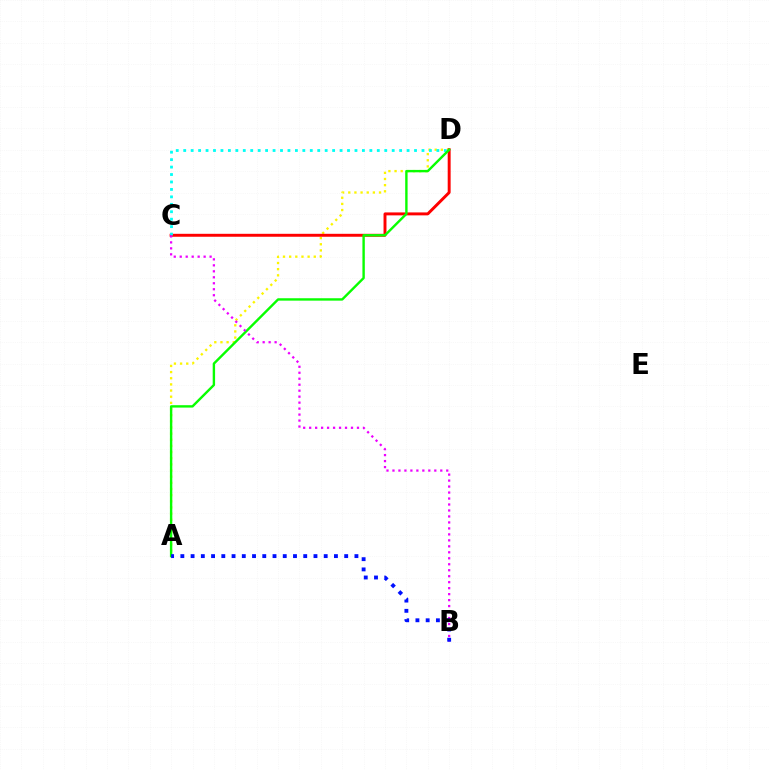{('A', 'D'): [{'color': '#fcf500', 'line_style': 'dotted', 'thickness': 1.67}, {'color': '#08ff00', 'line_style': 'solid', 'thickness': 1.73}], ('C', 'D'): [{'color': '#ff0000', 'line_style': 'solid', 'thickness': 2.12}, {'color': '#00fff6', 'line_style': 'dotted', 'thickness': 2.02}], ('B', 'C'): [{'color': '#ee00ff', 'line_style': 'dotted', 'thickness': 1.62}], ('A', 'B'): [{'color': '#0010ff', 'line_style': 'dotted', 'thickness': 2.78}]}